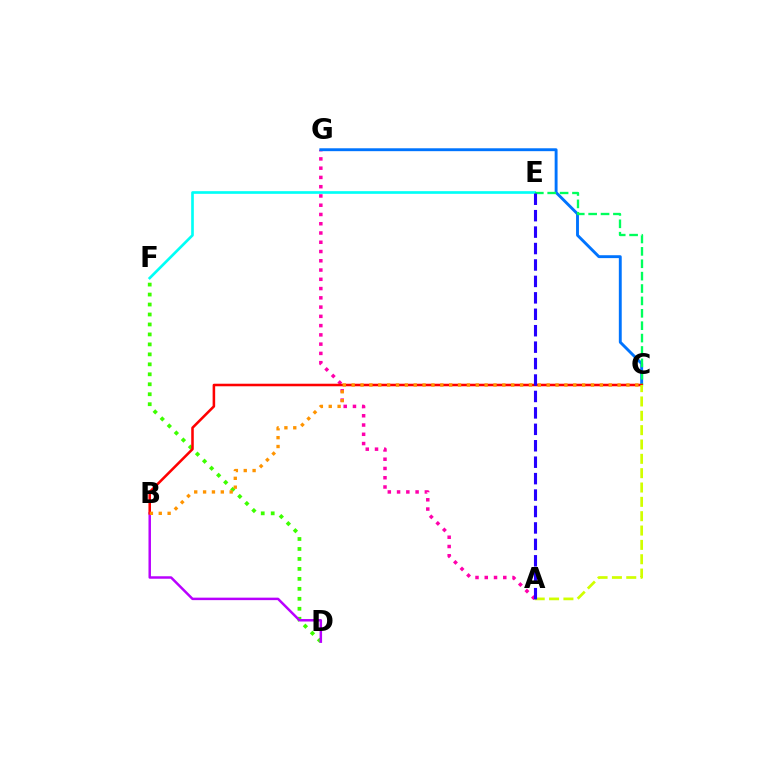{('A', 'G'): [{'color': '#ff00ac', 'line_style': 'dotted', 'thickness': 2.52}], ('E', 'F'): [{'color': '#00fff6', 'line_style': 'solid', 'thickness': 1.92}], ('D', 'F'): [{'color': '#3dff00', 'line_style': 'dotted', 'thickness': 2.71}], ('C', 'G'): [{'color': '#0074ff', 'line_style': 'solid', 'thickness': 2.08}], ('C', 'E'): [{'color': '#00ff5c', 'line_style': 'dashed', 'thickness': 1.68}], ('B', 'D'): [{'color': '#b900ff', 'line_style': 'solid', 'thickness': 1.78}], ('B', 'C'): [{'color': '#ff0000', 'line_style': 'solid', 'thickness': 1.83}, {'color': '#ff9400', 'line_style': 'dotted', 'thickness': 2.41}], ('A', 'C'): [{'color': '#d1ff00', 'line_style': 'dashed', 'thickness': 1.95}], ('A', 'E'): [{'color': '#2500ff', 'line_style': 'dashed', 'thickness': 2.23}]}